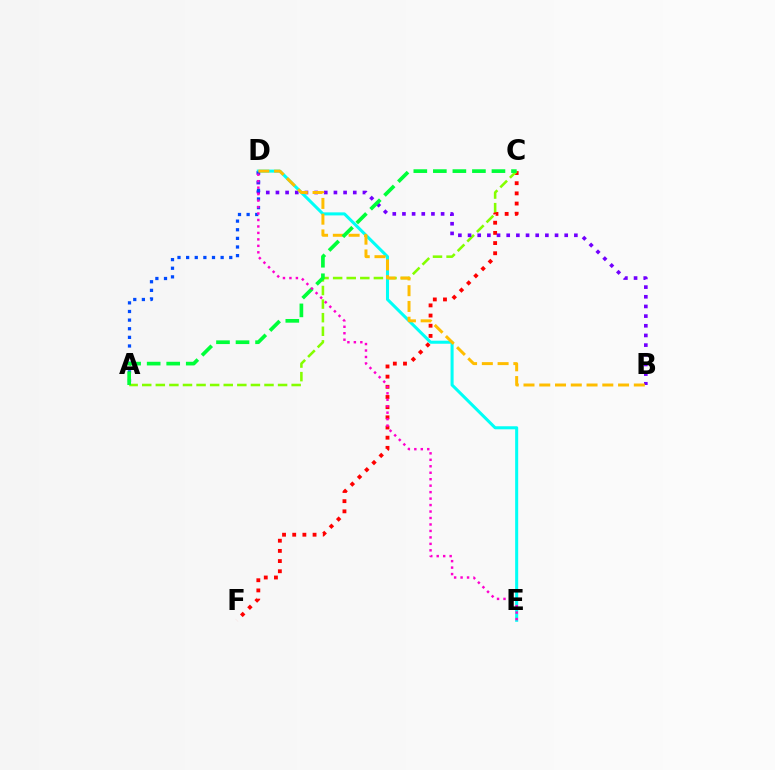{('C', 'F'): [{'color': '#ff0000', 'line_style': 'dotted', 'thickness': 2.76}], ('A', 'C'): [{'color': '#84ff00', 'line_style': 'dashed', 'thickness': 1.85}, {'color': '#00ff39', 'line_style': 'dashed', 'thickness': 2.65}], ('B', 'D'): [{'color': '#7200ff', 'line_style': 'dotted', 'thickness': 2.63}, {'color': '#ffbd00', 'line_style': 'dashed', 'thickness': 2.14}], ('D', 'E'): [{'color': '#00fff6', 'line_style': 'solid', 'thickness': 2.19}, {'color': '#ff00cf', 'line_style': 'dotted', 'thickness': 1.76}], ('A', 'D'): [{'color': '#004bff', 'line_style': 'dotted', 'thickness': 2.34}]}